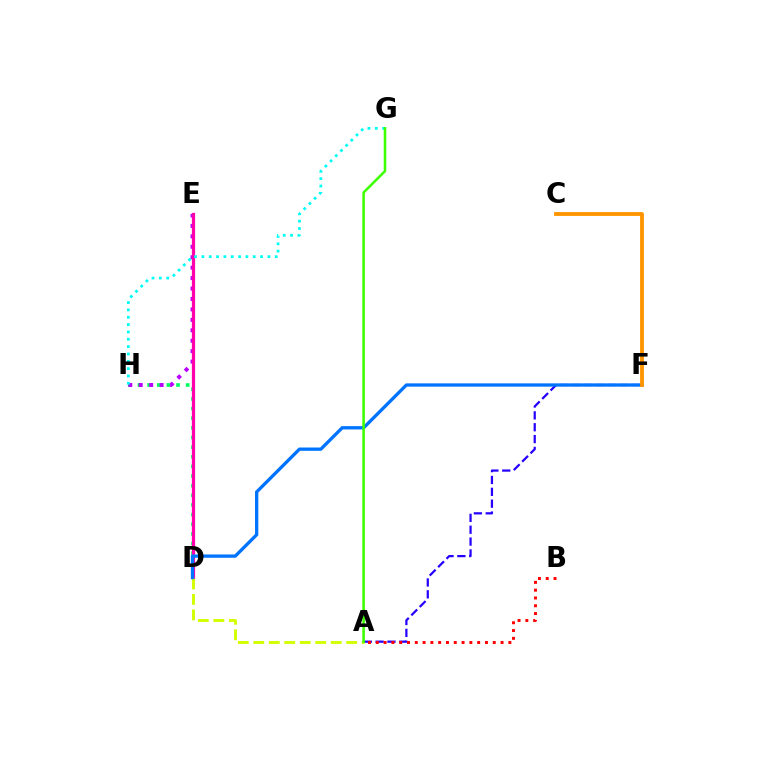{('D', 'H'): [{'color': '#00ff5c', 'line_style': 'dotted', 'thickness': 2.62}], ('E', 'H'): [{'color': '#b900ff', 'line_style': 'dotted', 'thickness': 2.84}], ('A', 'F'): [{'color': '#2500ff', 'line_style': 'dashed', 'thickness': 1.61}], ('D', 'E'): [{'color': '#ff00ac', 'line_style': 'solid', 'thickness': 2.32}], ('A', 'D'): [{'color': '#d1ff00', 'line_style': 'dashed', 'thickness': 2.1}], ('G', 'H'): [{'color': '#00fff6', 'line_style': 'dotted', 'thickness': 1.99}], ('D', 'F'): [{'color': '#0074ff', 'line_style': 'solid', 'thickness': 2.38}], ('C', 'F'): [{'color': '#ff9400', 'line_style': 'solid', 'thickness': 2.76}], ('A', 'B'): [{'color': '#ff0000', 'line_style': 'dotted', 'thickness': 2.12}], ('A', 'G'): [{'color': '#3dff00', 'line_style': 'solid', 'thickness': 1.83}]}